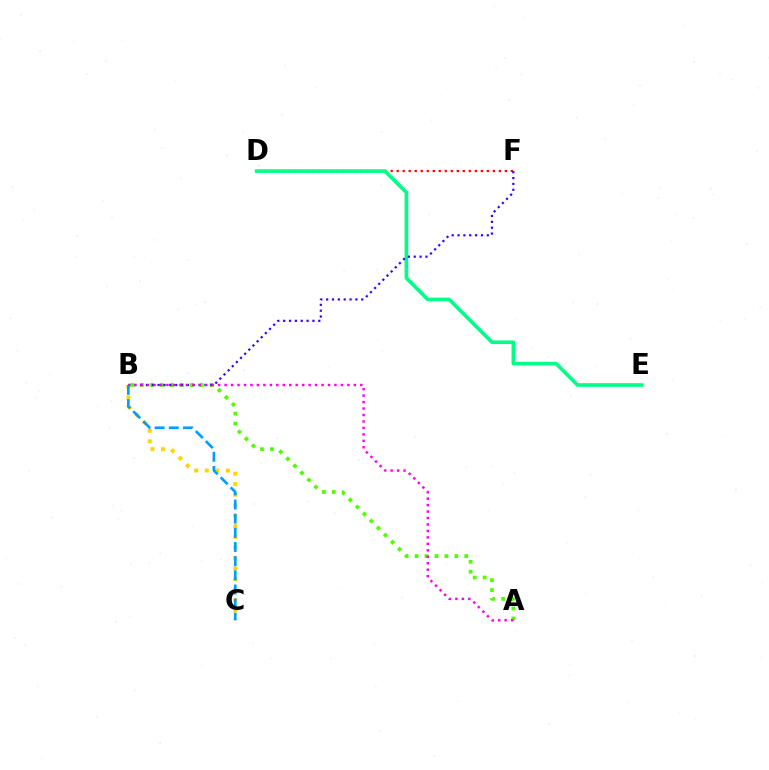{('A', 'B'): [{'color': '#4fff00', 'line_style': 'dotted', 'thickness': 2.7}, {'color': '#ff00ed', 'line_style': 'dotted', 'thickness': 1.76}], ('D', 'F'): [{'color': '#ff0000', 'line_style': 'dotted', 'thickness': 1.63}], ('D', 'E'): [{'color': '#00ff86', 'line_style': 'solid', 'thickness': 2.63}], ('B', 'F'): [{'color': '#3700ff', 'line_style': 'dotted', 'thickness': 1.59}], ('B', 'C'): [{'color': '#ffd500', 'line_style': 'dotted', 'thickness': 2.86}, {'color': '#009eff', 'line_style': 'dashed', 'thickness': 1.92}]}